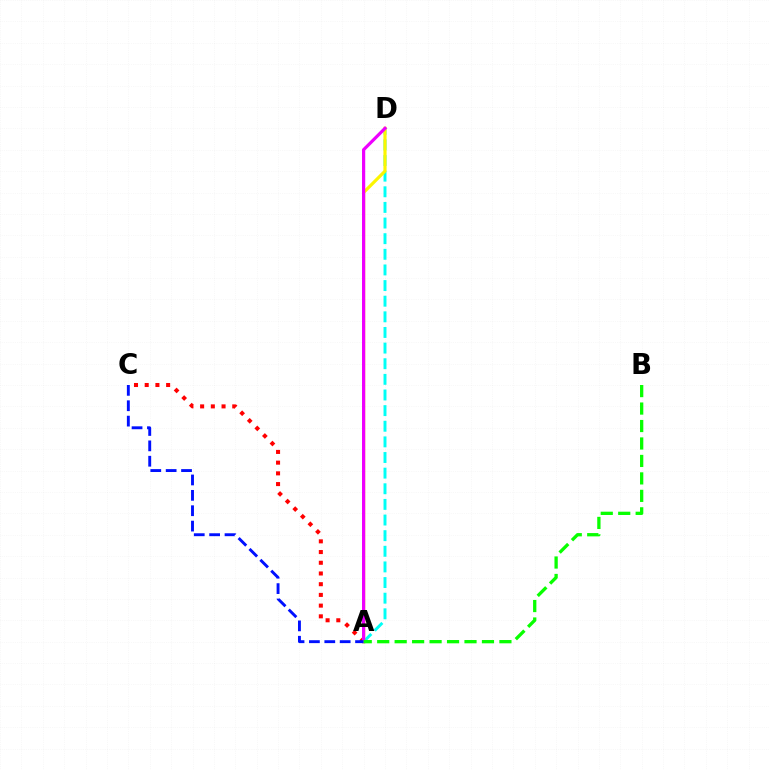{('A', 'D'): [{'color': '#00fff6', 'line_style': 'dashed', 'thickness': 2.12}, {'color': '#fcf500', 'line_style': 'solid', 'thickness': 2.29}, {'color': '#ee00ff', 'line_style': 'solid', 'thickness': 2.3}], ('A', 'C'): [{'color': '#ff0000', 'line_style': 'dotted', 'thickness': 2.91}, {'color': '#0010ff', 'line_style': 'dashed', 'thickness': 2.09}], ('A', 'B'): [{'color': '#08ff00', 'line_style': 'dashed', 'thickness': 2.37}]}